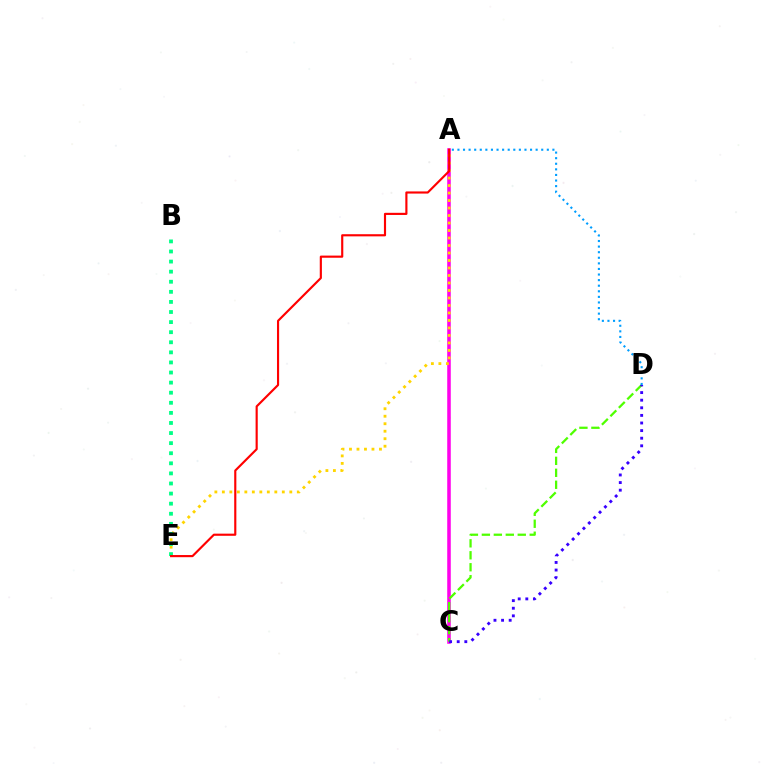{('A', 'C'): [{'color': '#ff00ed', 'line_style': 'solid', 'thickness': 2.56}], ('C', 'D'): [{'color': '#4fff00', 'line_style': 'dashed', 'thickness': 1.63}, {'color': '#3700ff', 'line_style': 'dotted', 'thickness': 2.07}], ('A', 'E'): [{'color': '#ffd500', 'line_style': 'dotted', 'thickness': 2.04}, {'color': '#ff0000', 'line_style': 'solid', 'thickness': 1.55}], ('B', 'E'): [{'color': '#00ff86', 'line_style': 'dotted', 'thickness': 2.74}], ('A', 'D'): [{'color': '#009eff', 'line_style': 'dotted', 'thickness': 1.52}]}